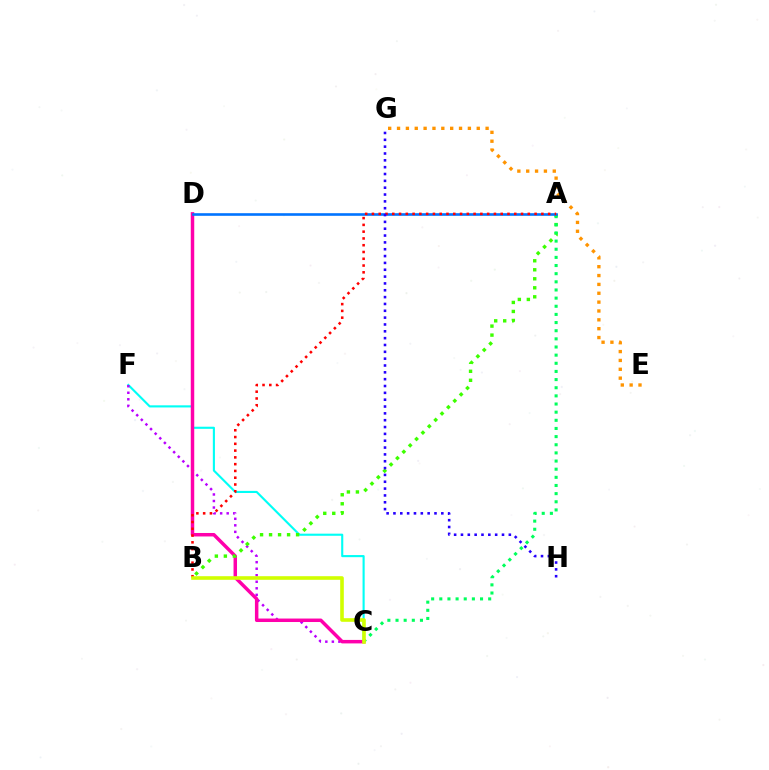{('C', 'F'): [{'color': '#00fff6', 'line_style': 'solid', 'thickness': 1.53}, {'color': '#b900ff', 'line_style': 'dotted', 'thickness': 1.77}], ('C', 'D'): [{'color': '#ff00ac', 'line_style': 'solid', 'thickness': 2.5}], ('E', 'G'): [{'color': '#ff9400', 'line_style': 'dotted', 'thickness': 2.41}], ('A', 'B'): [{'color': '#3dff00', 'line_style': 'dotted', 'thickness': 2.45}, {'color': '#ff0000', 'line_style': 'dotted', 'thickness': 1.84}], ('A', 'C'): [{'color': '#00ff5c', 'line_style': 'dotted', 'thickness': 2.21}], ('A', 'D'): [{'color': '#0074ff', 'line_style': 'solid', 'thickness': 1.88}], ('G', 'H'): [{'color': '#2500ff', 'line_style': 'dotted', 'thickness': 1.86}], ('B', 'C'): [{'color': '#d1ff00', 'line_style': 'solid', 'thickness': 2.6}]}